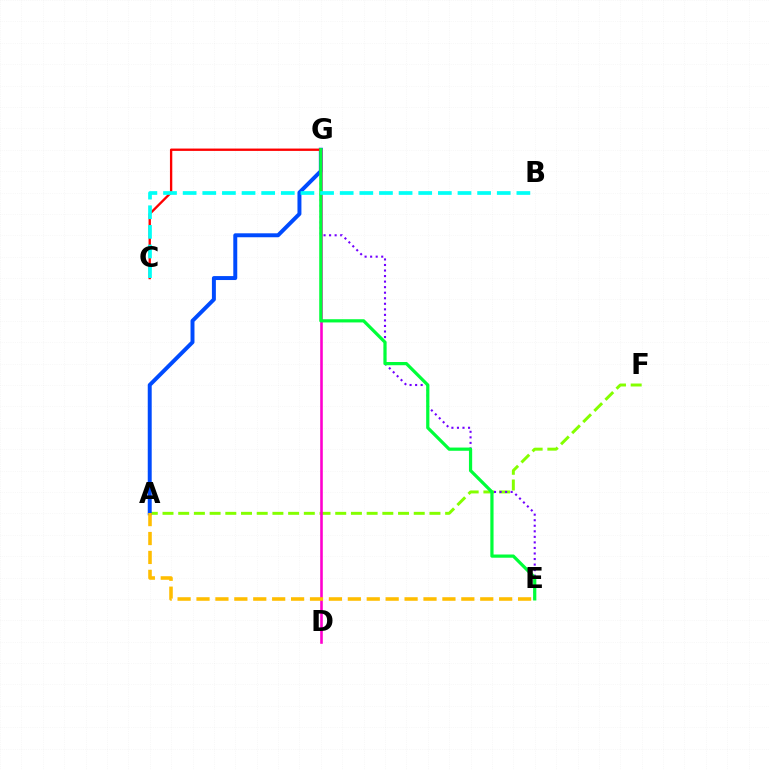{('A', 'F'): [{'color': '#84ff00', 'line_style': 'dashed', 'thickness': 2.13}], ('A', 'G'): [{'color': '#004bff', 'line_style': 'solid', 'thickness': 2.85}], ('C', 'G'): [{'color': '#ff0000', 'line_style': 'solid', 'thickness': 1.69}], ('E', 'G'): [{'color': '#7200ff', 'line_style': 'dotted', 'thickness': 1.51}, {'color': '#00ff39', 'line_style': 'solid', 'thickness': 2.32}], ('D', 'G'): [{'color': '#ff00cf', 'line_style': 'solid', 'thickness': 1.87}], ('A', 'E'): [{'color': '#ffbd00', 'line_style': 'dashed', 'thickness': 2.57}], ('B', 'C'): [{'color': '#00fff6', 'line_style': 'dashed', 'thickness': 2.67}]}